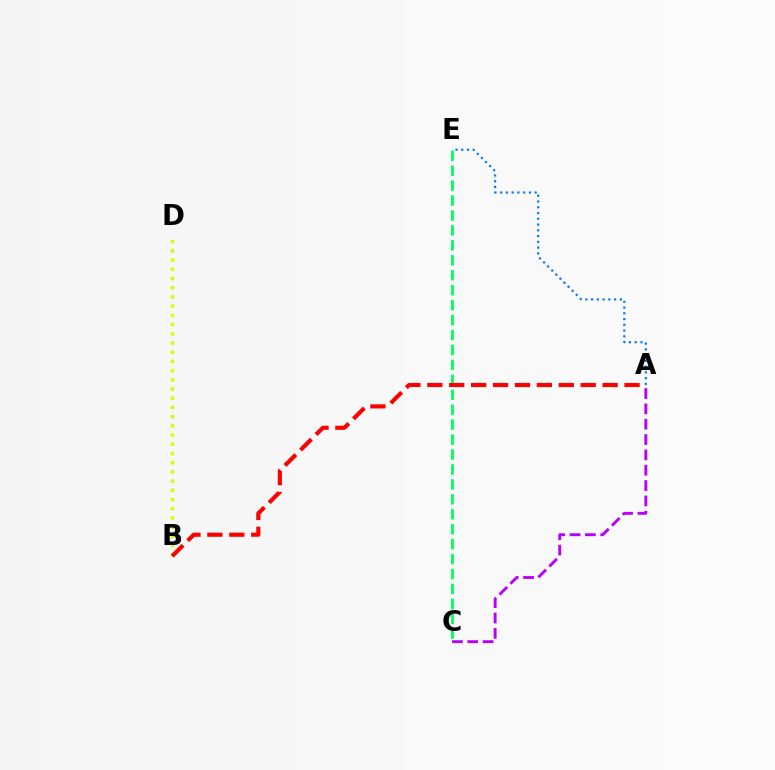{('B', 'D'): [{'color': '#d1ff00', 'line_style': 'dotted', 'thickness': 2.5}], ('A', 'C'): [{'color': '#b900ff', 'line_style': 'dashed', 'thickness': 2.08}], ('C', 'E'): [{'color': '#00ff5c', 'line_style': 'dashed', 'thickness': 2.03}], ('A', 'E'): [{'color': '#0074ff', 'line_style': 'dotted', 'thickness': 1.56}], ('A', 'B'): [{'color': '#ff0000', 'line_style': 'dashed', 'thickness': 2.98}]}